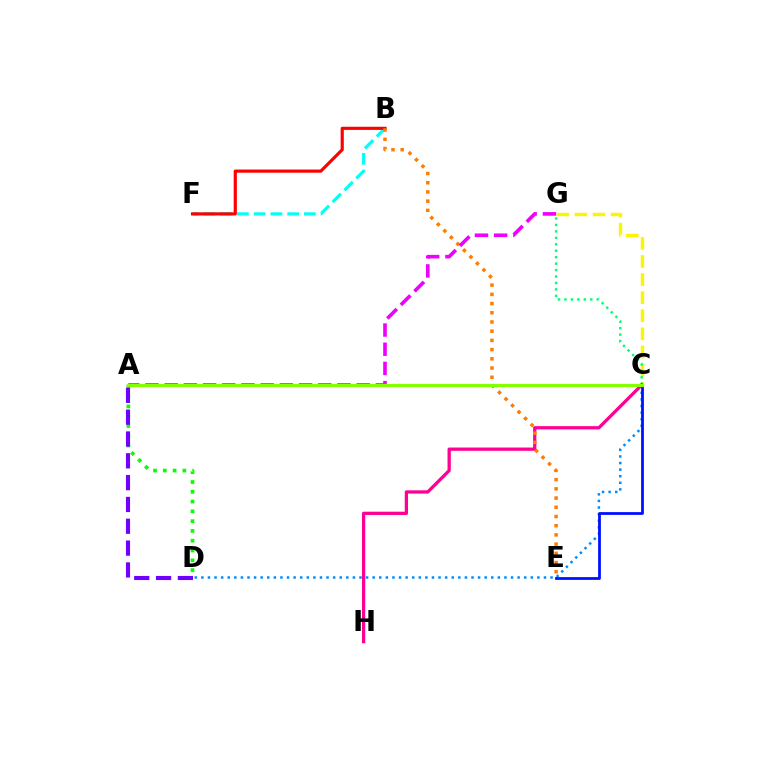{('B', 'F'): [{'color': '#00fff6', 'line_style': 'dashed', 'thickness': 2.28}, {'color': '#ff0000', 'line_style': 'solid', 'thickness': 2.28}], ('C', 'G'): [{'color': '#fcf500', 'line_style': 'dashed', 'thickness': 2.46}, {'color': '#00ff74', 'line_style': 'dotted', 'thickness': 1.75}], ('A', 'D'): [{'color': '#08ff00', 'line_style': 'dotted', 'thickness': 2.66}, {'color': '#7200ff', 'line_style': 'dashed', 'thickness': 2.96}], ('C', 'D'): [{'color': '#008cff', 'line_style': 'dotted', 'thickness': 1.79}], ('C', 'H'): [{'color': '#ff0094', 'line_style': 'solid', 'thickness': 2.36}], ('B', 'E'): [{'color': '#ff7c00', 'line_style': 'dotted', 'thickness': 2.5}], ('C', 'E'): [{'color': '#0010ff', 'line_style': 'solid', 'thickness': 2.0}], ('A', 'G'): [{'color': '#ee00ff', 'line_style': 'dashed', 'thickness': 2.61}], ('A', 'C'): [{'color': '#84ff00', 'line_style': 'solid', 'thickness': 2.28}]}